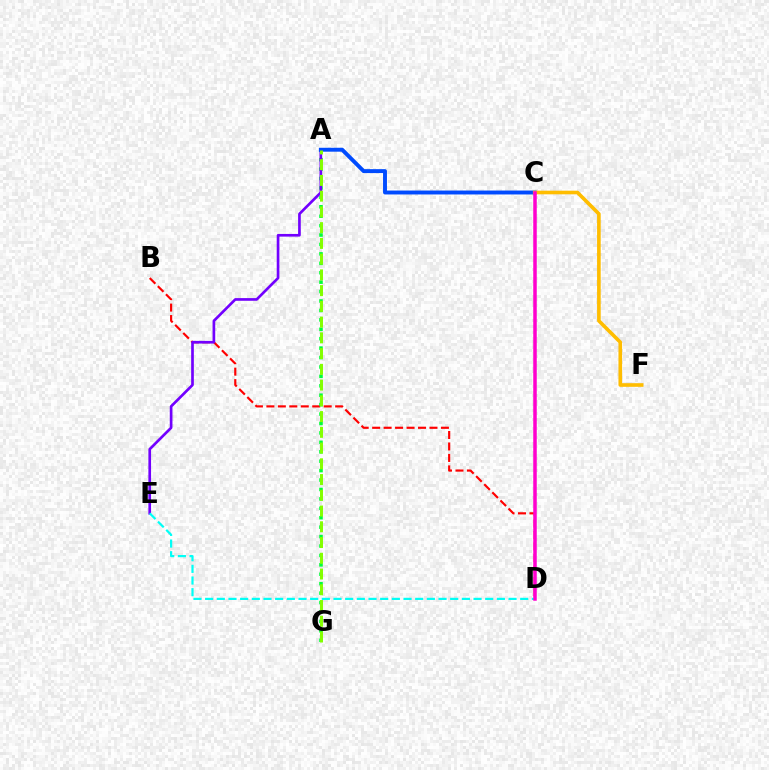{('B', 'D'): [{'color': '#ff0000', 'line_style': 'dashed', 'thickness': 1.56}], ('A', 'G'): [{'color': '#00ff39', 'line_style': 'dotted', 'thickness': 2.56}, {'color': '#84ff00', 'line_style': 'dashed', 'thickness': 2.14}], ('A', 'E'): [{'color': '#7200ff', 'line_style': 'solid', 'thickness': 1.93}], ('A', 'C'): [{'color': '#004bff', 'line_style': 'solid', 'thickness': 2.82}], ('D', 'E'): [{'color': '#00fff6', 'line_style': 'dashed', 'thickness': 1.59}], ('C', 'F'): [{'color': '#ffbd00', 'line_style': 'solid', 'thickness': 2.62}], ('C', 'D'): [{'color': '#ff00cf', 'line_style': 'solid', 'thickness': 2.52}]}